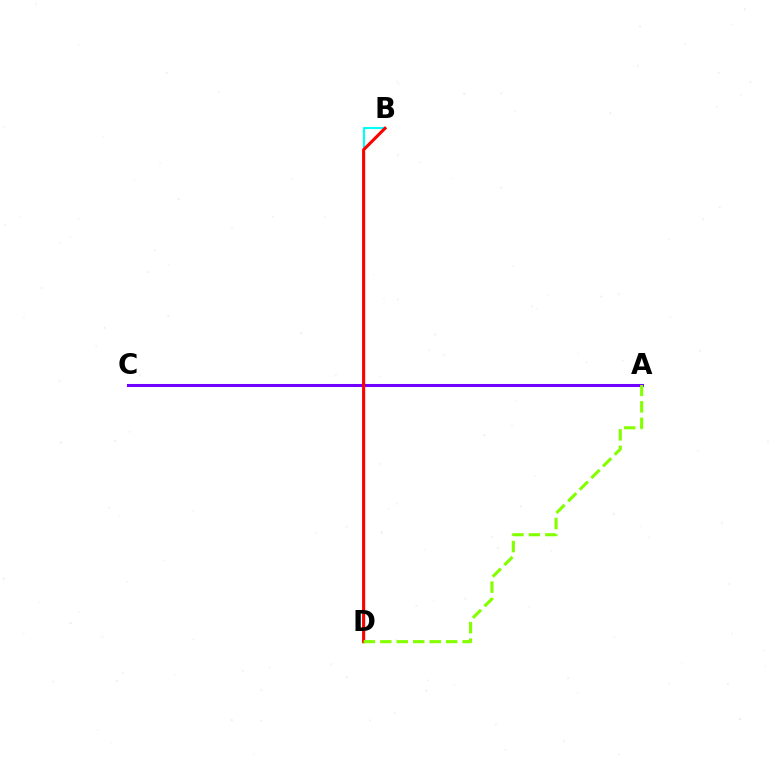{('B', 'D'): [{'color': '#00fff6', 'line_style': 'solid', 'thickness': 1.53}, {'color': '#ff0000', 'line_style': 'solid', 'thickness': 2.23}], ('A', 'C'): [{'color': '#7200ff', 'line_style': 'solid', 'thickness': 2.2}], ('A', 'D'): [{'color': '#84ff00', 'line_style': 'dashed', 'thickness': 2.24}]}